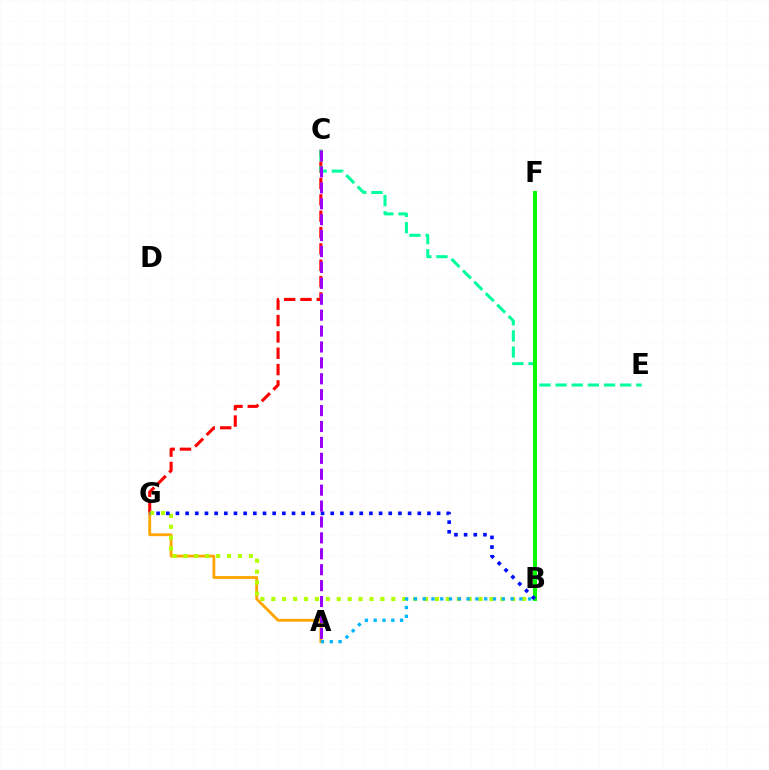{('C', 'G'): [{'color': '#ff0000', 'line_style': 'dashed', 'thickness': 2.22}], ('A', 'G'): [{'color': '#ffa500', 'line_style': 'solid', 'thickness': 2.04}], ('B', 'G'): [{'color': '#b3ff00', 'line_style': 'dotted', 'thickness': 2.96}, {'color': '#0010ff', 'line_style': 'dotted', 'thickness': 2.63}], ('B', 'F'): [{'color': '#ff00bd', 'line_style': 'dotted', 'thickness': 1.69}, {'color': '#08ff00', 'line_style': 'solid', 'thickness': 2.89}], ('C', 'E'): [{'color': '#00ff9d', 'line_style': 'dashed', 'thickness': 2.19}], ('A', 'B'): [{'color': '#00b5ff', 'line_style': 'dotted', 'thickness': 2.39}], ('A', 'C'): [{'color': '#9b00ff', 'line_style': 'dashed', 'thickness': 2.16}]}